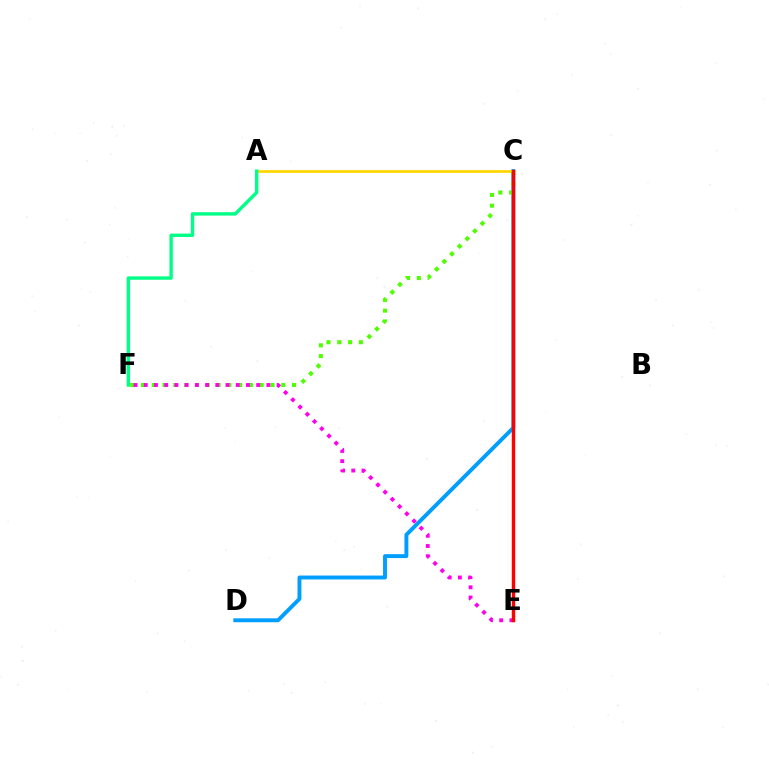{('C', 'D'): [{'color': '#009eff', 'line_style': 'solid', 'thickness': 2.81}], ('A', 'C'): [{'color': '#ffd500', 'line_style': 'solid', 'thickness': 1.95}], ('C', 'E'): [{'color': '#3700ff', 'line_style': 'dotted', 'thickness': 1.99}, {'color': '#ff0000', 'line_style': 'solid', 'thickness': 2.46}], ('C', 'F'): [{'color': '#4fff00', 'line_style': 'dotted', 'thickness': 2.93}], ('A', 'F'): [{'color': '#00ff86', 'line_style': 'solid', 'thickness': 2.45}], ('E', 'F'): [{'color': '#ff00ed', 'line_style': 'dotted', 'thickness': 2.78}]}